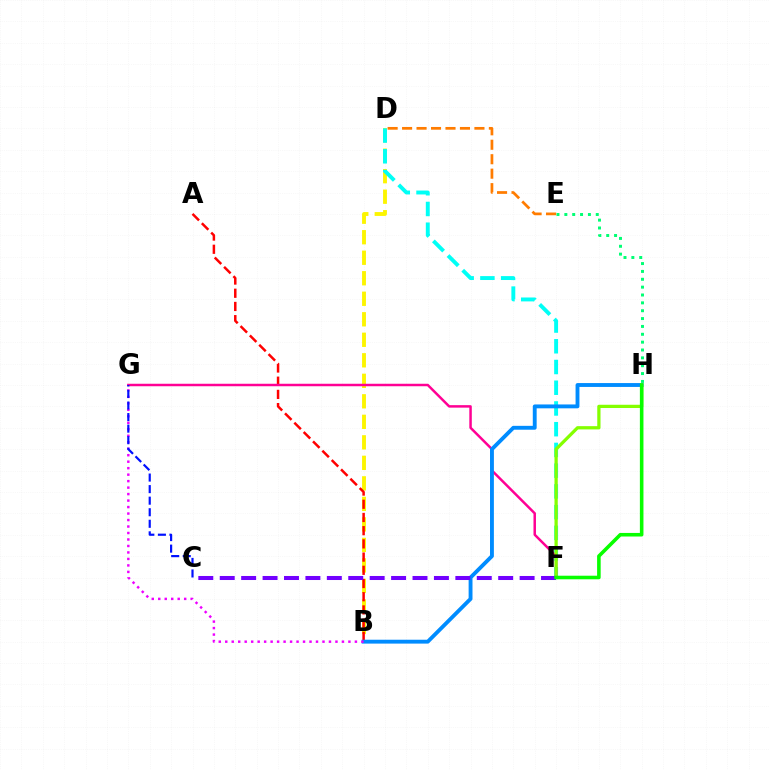{('B', 'D'): [{'color': '#fcf500', 'line_style': 'dashed', 'thickness': 2.79}], ('A', 'B'): [{'color': '#ff0000', 'line_style': 'dashed', 'thickness': 1.79}], ('D', 'F'): [{'color': '#00fff6', 'line_style': 'dashed', 'thickness': 2.82}], ('F', 'G'): [{'color': '#ff0094', 'line_style': 'solid', 'thickness': 1.79}], ('B', 'H'): [{'color': '#008cff', 'line_style': 'solid', 'thickness': 2.79}], ('B', 'G'): [{'color': '#ee00ff', 'line_style': 'dotted', 'thickness': 1.76}], ('F', 'H'): [{'color': '#84ff00', 'line_style': 'solid', 'thickness': 2.34}, {'color': '#08ff00', 'line_style': 'solid', 'thickness': 2.57}], ('C', 'G'): [{'color': '#0010ff', 'line_style': 'dashed', 'thickness': 1.57}], ('E', 'H'): [{'color': '#00ff74', 'line_style': 'dotted', 'thickness': 2.14}], ('C', 'F'): [{'color': '#7200ff', 'line_style': 'dashed', 'thickness': 2.91}], ('D', 'E'): [{'color': '#ff7c00', 'line_style': 'dashed', 'thickness': 1.97}]}